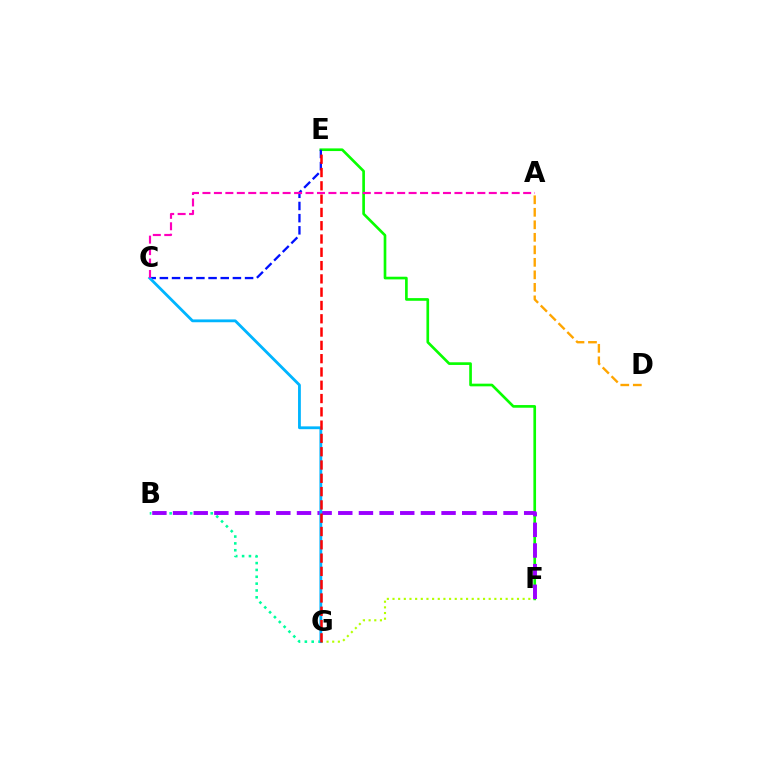{('F', 'G'): [{'color': '#b3ff00', 'line_style': 'dotted', 'thickness': 1.54}], ('B', 'G'): [{'color': '#00ff9d', 'line_style': 'dotted', 'thickness': 1.86}], ('E', 'F'): [{'color': '#08ff00', 'line_style': 'solid', 'thickness': 1.92}], ('B', 'F'): [{'color': '#9b00ff', 'line_style': 'dashed', 'thickness': 2.81}], ('C', 'E'): [{'color': '#0010ff', 'line_style': 'dashed', 'thickness': 1.65}], ('A', 'D'): [{'color': '#ffa500', 'line_style': 'dashed', 'thickness': 1.7}], ('C', 'G'): [{'color': '#00b5ff', 'line_style': 'solid', 'thickness': 2.03}], ('E', 'G'): [{'color': '#ff0000', 'line_style': 'dashed', 'thickness': 1.81}], ('A', 'C'): [{'color': '#ff00bd', 'line_style': 'dashed', 'thickness': 1.56}]}